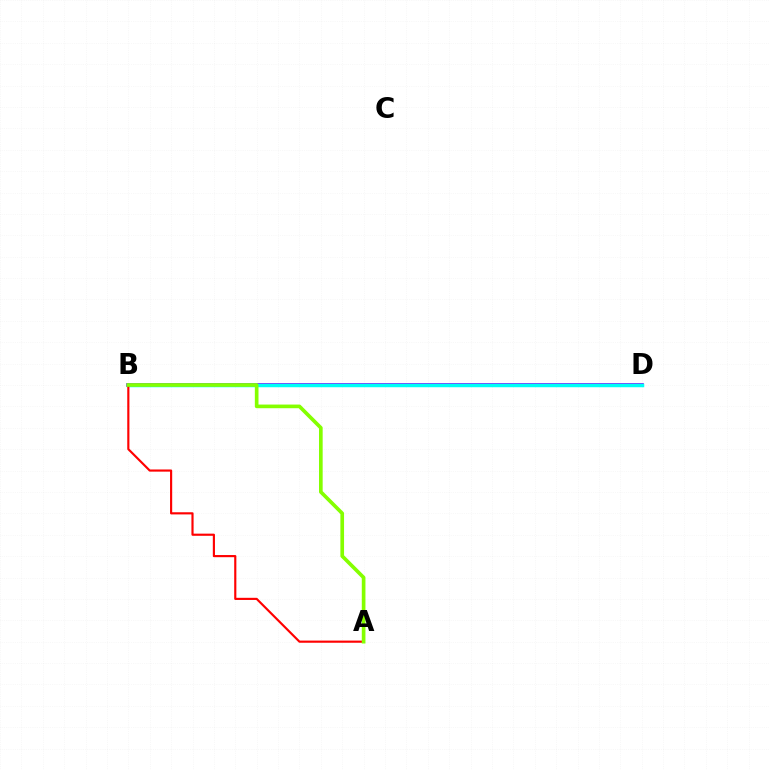{('B', 'D'): [{'color': '#7200ff', 'line_style': 'solid', 'thickness': 2.61}, {'color': '#00fff6', 'line_style': 'solid', 'thickness': 2.51}], ('A', 'B'): [{'color': '#ff0000', 'line_style': 'solid', 'thickness': 1.55}, {'color': '#84ff00', 'line_style': 'solid', 'thickness': 2.64}]}